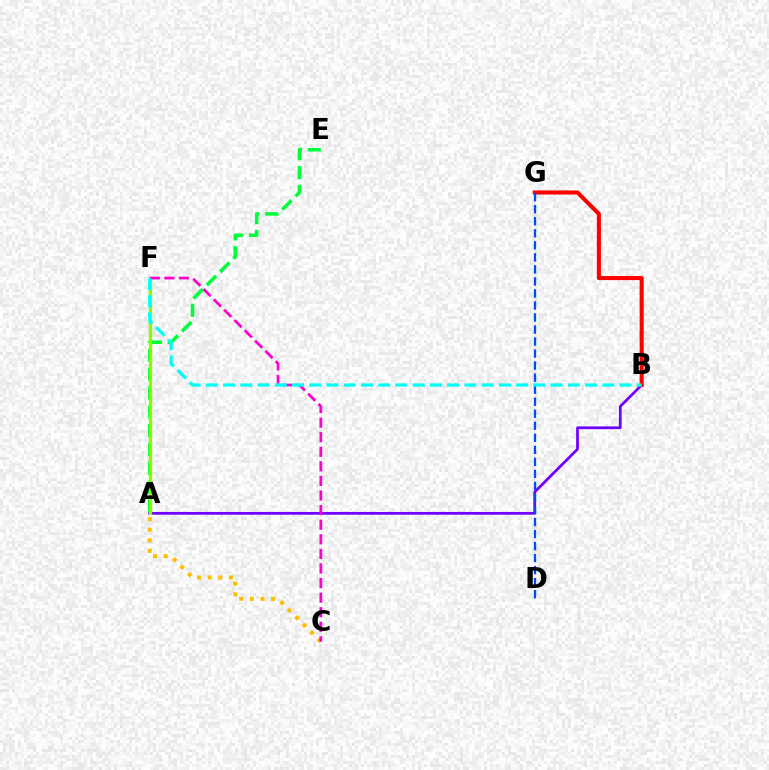{('A', 'E'): [{'color': '#00ff39', 'line_style': 'dashed', 'thickness': 2.56}], ('A', 'C'): [{'color': '#ffbd00', 'line_style': 'dotted', 'thickness': 2.88}], ('A', 'B'): [{'color': '#7200ff', 'line_style': 'solid', 'thickness': 1.98}], ('B', 'G'): [{'color': '#ff0000', 'line_style': 'solid', 'thickness': 2.93}], ('D', 'G'): [{'color': '#004bff', 'line_style': 'dashed', 'thickness': 1.63}], ('A', 'F'): [{'color': '#84ff00', 'line_style': 'solid', 'thickness': 2.35}], ('C', 'F'): [{'color': '#ff00cf', 'line_style': 'dashed', 'thickness': 1.98}], ('B', 'F'): [{'color': '#00fff6', 'line_style': 'dashed', 'thickness': 2.34}]}